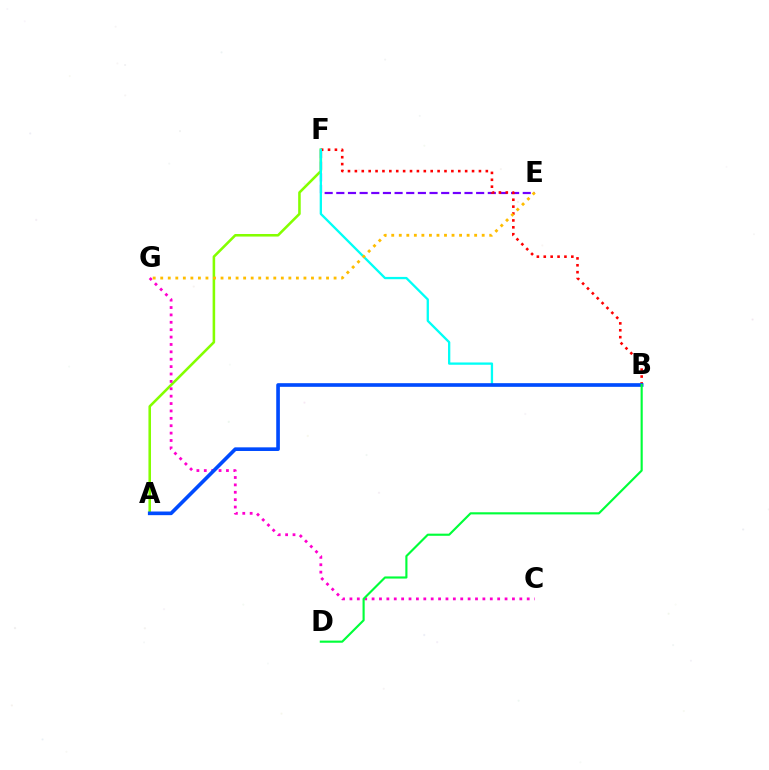{('A', 'F'): [{'color': '#84ff00', 'line_style': 'solid', 'thickness': 1.84}], ('E', 'F'): [{'color': '#7200ff', 'line_style': 'dashed', 'thickness': 1.58}], ('C', 'G'): [{'color': '#ff00cf', 'line_style': 'dotted', 'thickness': 2.01}], ('B', 'F'): [{'color': '#ff0000', 'line_style': 'dotted', 'thickness': 1.87}, {'color': '#00fff6', 'line_style': 'solid', 'thickness': 1.66}], ('E', 'G'): [{'color': '#ffbd00', 'line_style': 'dotted', 'thickness': 2.05}], ('A', 'B'): [{'color': '#004bff', 'line_style': 'solid', 'thickness': 2.62}], ('B', 'D'): [{'color': '#00ff39', 'line_style': 'solid', 'thickness': 1.54}]}